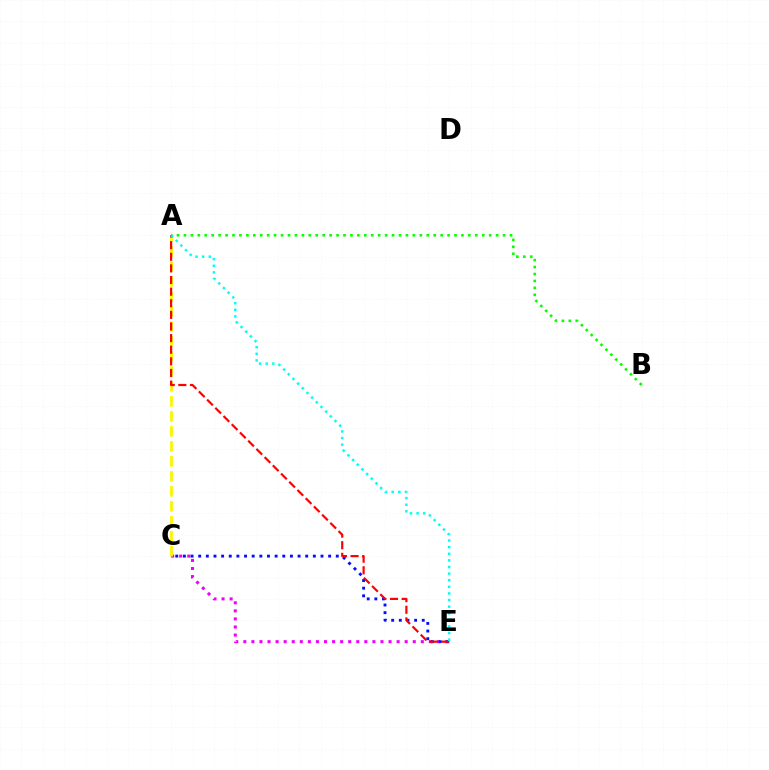{('C', 'E'): [{'color': '#ee00ff', 'line_style': 'dotted', 'thickness': 2.19}, {'color': '#0010ff', 'line_style': 'dotted', 'thickness': 2.08}], ('A', 'C'): [{'color': '#fcf500', 'line_style': 'dashed', 'thickness': 2.04}], ('A', 'E'): [{'color': '#ff0000', 'line_style': 'dashed', 'thickness': 1.58}, {'color': '#00fff6', 'line_style': 'dotted', 'thickness': 1.8}], ('A', 'B'): [{'color': '#08ff00', 'line_style': 'dotted', 'thickness': 1.89}]}